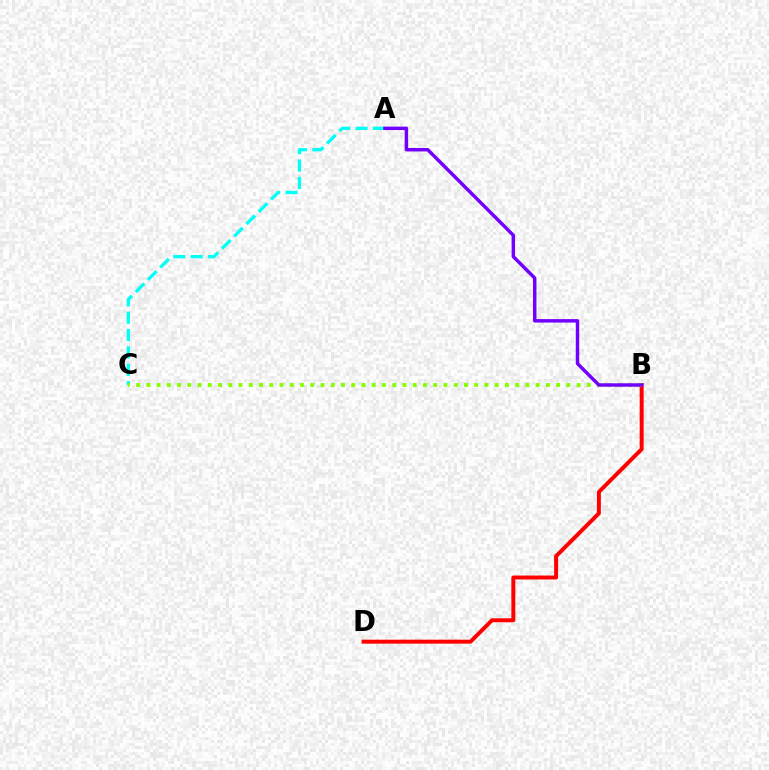{('A', 'C'): [{'color': '#00fff6', 'line_style': 'dashed', 'thickness': 2.36}], ('B', 'D'): [{'color': '#ff0000', 'line_style': 'solid', 'thickness': 2.85}], ('B', 'C'): [{'color': '#84ff00', 'line_style': 'dotted', 'thickness': 2.78}], ('A', 'B'): [{'color': '#7200ff', 'line_style': 'solid', 'thickness': 2.48}]}